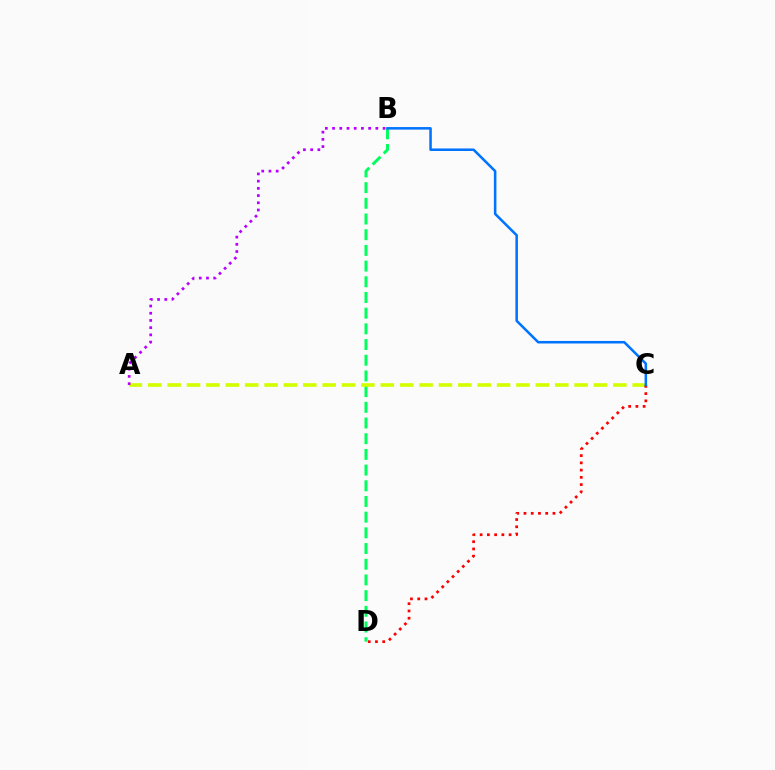{('B', 'D'): [{'color': '#00ff5c', 'line_style': 'dashed', 'thickness': 2.13}], ('A', 'C'): [{'color': '#d1ff00', 'line_style': 'dashed', 'thickness': 2.63}], ('C', 'D'): [{'color': '#ff0000', 'line_style': 'dotted', 'thickness': 1.97}], ('B', 'C'): [{'color': '#0074ff', 'line_style': 'solid', 'thickness': 1.83}], ('A', 'B'): [{'color': '#b900ff', 'line_style': 'dotted', 'thickness': 1.96}]}